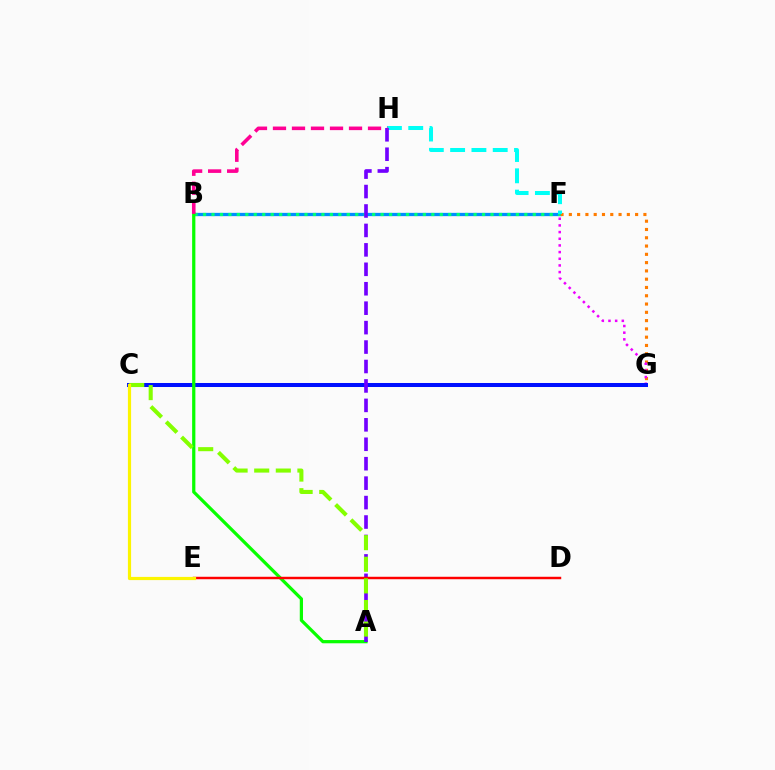{('B', 'F'): [{'color': '#008cff', 'line_style': 'solid', 'thickness': 2.36}, {'color': '#00ff74', 'line_style': 'dotted', 'thickness': 2.3}], ('F', 'G'): [{'color': '#ff7c00', 'line_style': 'dotted', 'thickness': 2.25}, {'color': '#ee00ff', 'line_style': 'dotted', 'thickness': 1.81}], ('C', 'G'): [{'color': '#0010ff', 'line_style': 'solid', 'thickness': 2.89}], ('F', 'H'): [{'color': '#00fff6', 'line_style': 'dashed', 'thickness': 2.89}], ('A', 'B'): [{'color': '#08ff00', 'line_style': 'solid', 'thickness': 2.33}], ('A', 'H'): [{'color': '#7200ff', 'line_style': 'dashed', 'thickness': 2.64}], ('B', 'H'): [{'color': '#ff0094', 'line_style': 'dashed', 'thickness': 2.58}], ('D', 'E'): [{'color': '#ff0000', 'line_style': 'solid', 'thickness': 1.77}], ('A', 'C'): [{'color': '#84ff00', 'line_style': 'dashed', 'thickness': 2.94}], ('C', 'E'): [{'color': '#fcf500', 'line_style': 'solid', 'thickness': 2.3}]}